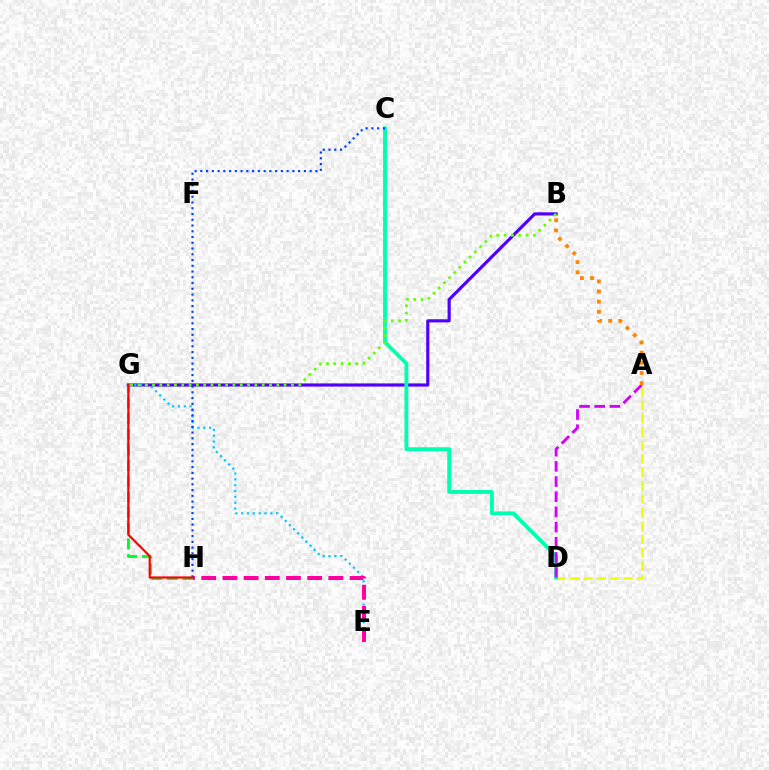{('B', 'G'): [{'color': '#4f00ff', 'line_style': 'solid', 'thickness': 2.27}, {'color': '#66ff00', 'line_style': 'dotted', 'thickness': 1.99}], ('A', 'D'): [{'color': '#eeff00', 'line_style': 'dashed', 'thickness': 1.82}, {'color': '#d600ff', 'line_style': 'dashed', 'thickness': 2.06}], ('C', 'D'): [{'color': '#00ffaf', 'line_style': 'solid', 'thickness': 2.76}], ('E', 'G'): [{'color': '#00c7ff', 'line_style': 'dotted', 'thickness': 1.59}], ('G', 'H'): [{'color': '#00ff27', 'line_style': 'dashed', 'thickness': 2.13}, {'color': '#ff0000', 'line_style': 'solid', 'thickness': 1.57}], ('E', 'H'): [{'color': '#ff00a0', 'line_style': 'dashed', 'thickness': 2.88}], ('A', 'B'): [{'color': '#ff8800', 'line_style': 'dotted', 'thickness': 2.76}], ('C', 'H'): [{'color': '#003fff', 'line_style': 'dotted', 'thickness': 1.56}]}